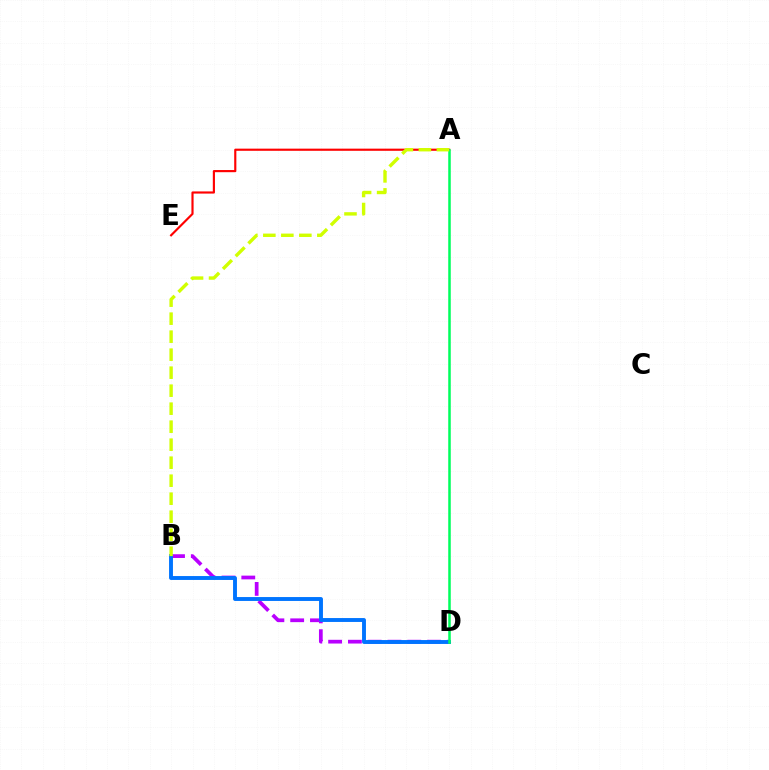{('B', 'D'): [{'color': '#b900ff', 'line_style': 'dashed', 'thickness': 2.69}, {'color': '#0074ff', 'line_style': 'solid', 'thickness': 2.81}], ('A', 'E'): [{'color': '#ff0000', 'line_style': 'solid', 'thickness': 1.55}], ('A', 'D'): [{'color': '#00ff5c', 'line_style': 'solid', 'thickness': 1.82}], ('A', 'B'): [{'color': '#d1ff00', 'line_style': 'dashed', 'thickness': 2.45}]}